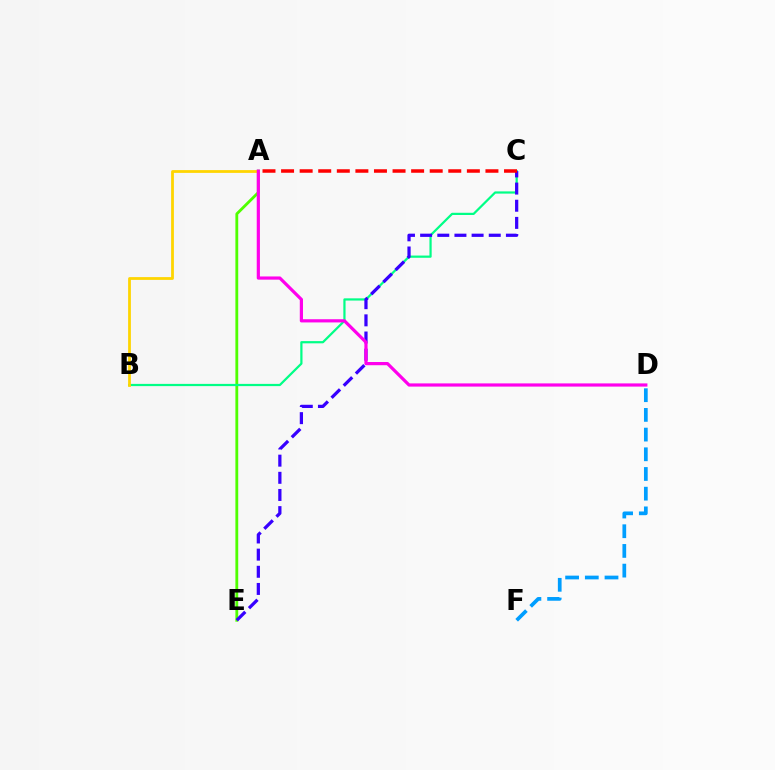{('A', 'E'): [{'color': '#4fff00', 'line_style': 'solid', 'thickness': 2.03}], ('B', 'C'): [{'color': '#00ff86', 'line_style': 'solid', 'thickness': 1.6}], ('D', 'F'): [{'color': '#009eff', 'line_style': 'dashed', 'thickness': 2.68}], ('C', 'E'): [{'color': '#3700ff', 'line_style': 'dashed', 'thickness': 2.33}], ('A', 'B'): [{'color': '#ffd500', 'line_style': 'solid', 'thickness': 2.0}], ('A', 'D'): [{'color': '#ff00ed', 'line_style': 'solid', 'thickness': 2.3}], ('A', 'C'): [{'color': '#ff0000', 'line_style': 'dashed', 'thickness': 2.52}]}